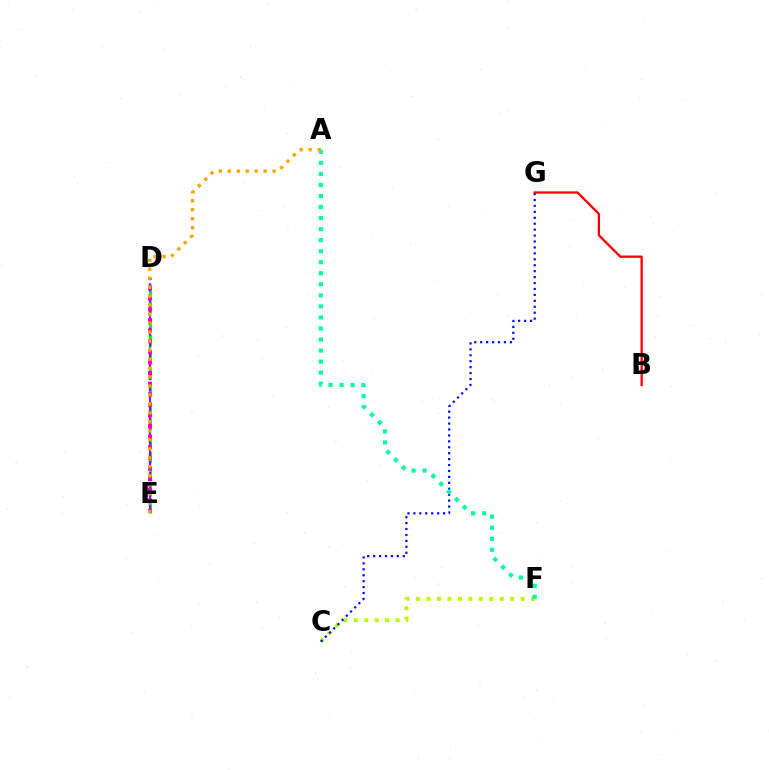{('D', 'E'): [{'color': '#08ff00', 'line_style': 'dashed', 'thickness': 2.27}, {'color': '#00b5ff', 'line_style': 'dotted', 'thickness': 1.72}, {'color': '#9b00ff', 'line_style': 'dashed', 'thickness': 1.51}, {'color': '#ff00bd', 'line_style': 'dotted', 'thickness': 2.88}], ('C', 'F'): [{'color': '#b3ff00', 'line_style': 'dotted', 'thickness': 2.84}], ('C', 'G'): [{'color': '#0010ff', 'line_style': 'dotted', 'thickness': 1.61}], ('A', 'F'): [{'color': '#00ff9d', 'line_style': 'dotted', 'thickness': 3.0}], ('B', 'G'): [{'color': '#ff0000', 'line_style': 'solid', 'thickness': 1.67}], ('A', 'E'): [{'color': '#ffa500', 'line_style': 'dotted', 'thickness': 2.44}]}